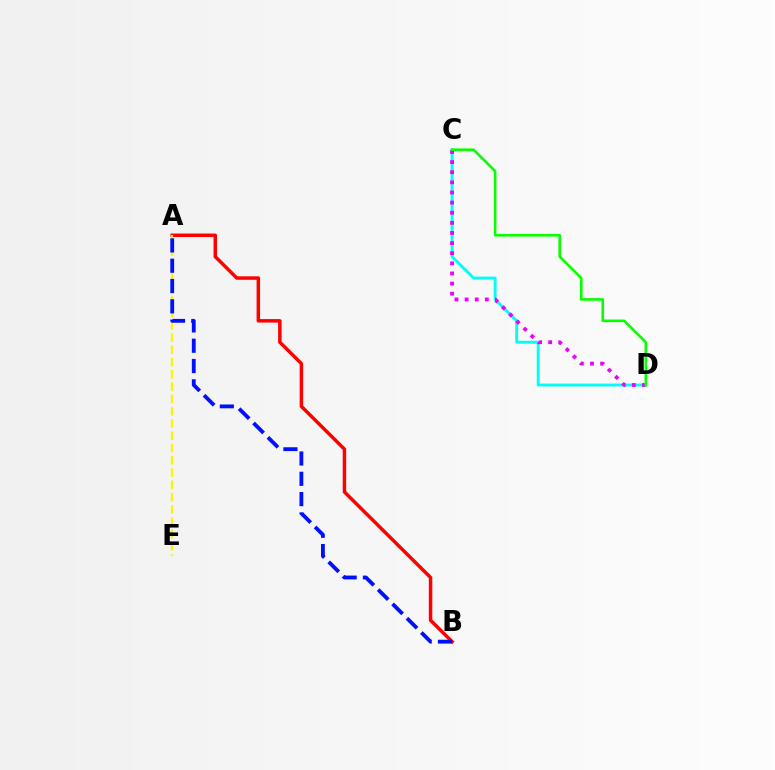{('C', 'D'): [{'color': '#00fff6', 'line_style': 'solid', 'thickness': 2.08}, {'color': '#ee00ff', 'line_style': 'dotted', 'thickness': 2.75}, {'color': '#08ff00', 'line_style': 'solid', 'thickness': 1.88}], ('A', 'B'): [{'color': '#ff0000', 'line_style': 'solid', 'thickness': 2.5}, {'color': '#0010ff', 'line_style': 'dashed', 'thickness': 2.76}], ('A', 'E'): [{'color': '#fcf500', 'line_style': 'dashed', 'thickness': 1.67}]}